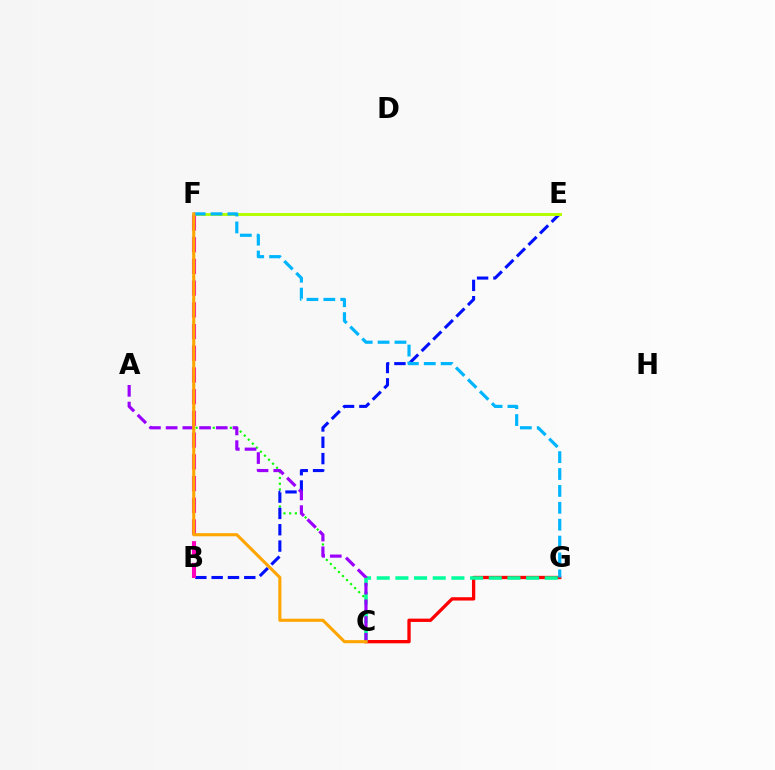{('C', 'G'): [{'color': '#ff0000', 'line_style': 'solid', 'thickness': 2.39}, {'color': '#00ff9d', 'line_style': 'dashed', 'thickness': 2.54}], ('C', 'F'): [{'color': '#08ff00', 'line_style': 'dotted', 'thickness': 1.55}, {'color': '#ffa500', 'line_style': 'solid', 'thickness': 2.23}], ('B', 'E'): [{'color': '#0010ff', 'line_style': 'dashed', 'thickness': 2.22}], ('E', 'F'): [{'color': '#b3ff00', 'line_style': 'solid', 'thickness': 2.11}], ('A', 'C'): [{'color': '#9b00ff', 'line_style': 'dashed', 'thickness': 2.27}], ('B', 'F'): [{'color': '#ff00bd', 'line_style': 'dashed', 'thickness': 2.95}], ('F', 'G'): [{'color': '#00b5ff', 'line_style': 'dashed', 'thickness': 2.29}]}